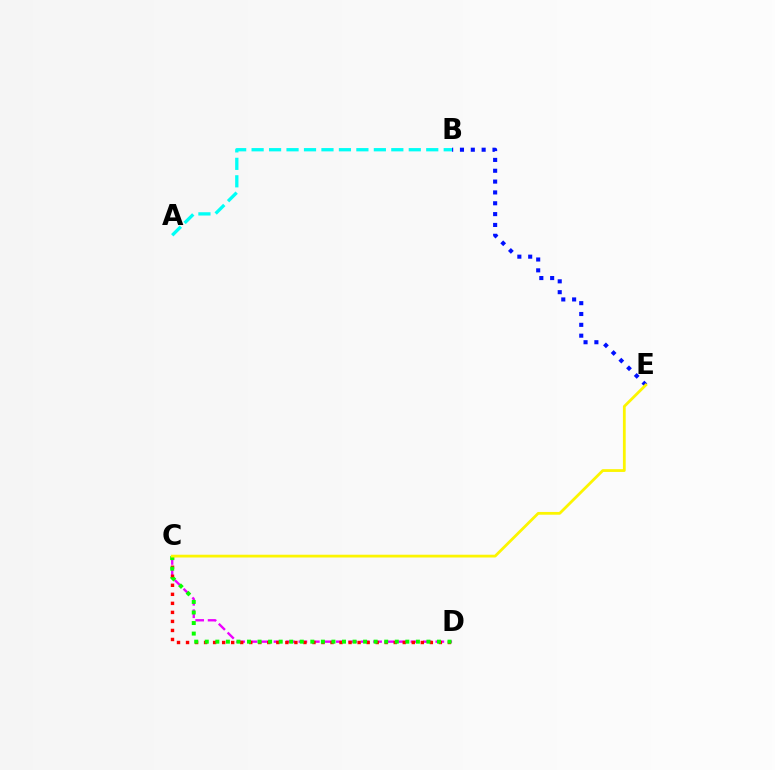{('C', 'D'): [{'color': '#ee00ff', 'line_style': 'dashed', 'thickness': 1.69}, {'color': '#ff0000', 'line_style': 'dotted', 'thickness': 2.45}, {'color': '#08ff00', 'line_style': 'dotted', 'thickness': 2.87}], ('A', 'B'): [{'color': '#00fff6', 'line_style': 'dashed', 'thickness': 2.37}], ('B', 'E'): [{'color': '#0010ff', 'line_style': 'dotted', 'thickness': 2.95}], ('C', 'E'): [{'color': '#fcf500', 'line_style': 'solid', 'thickness': 2.0}]}